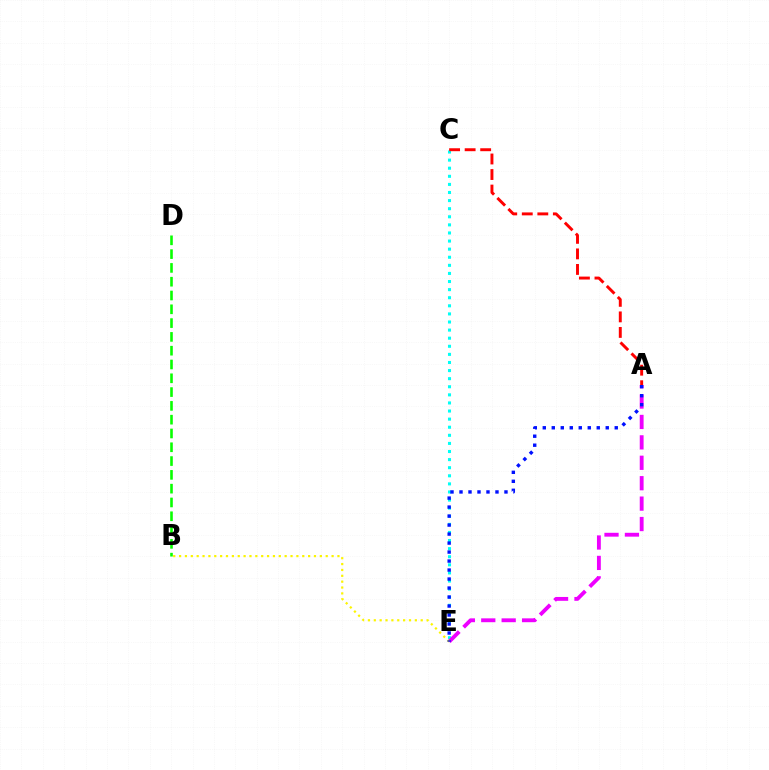{('C', 'E'): [{'color': '#00fff6', 'line_style': 'dotted', 'thickness': 2.2}], ('A', 'E'): [{'color': '#ee00ff', 'line_style': 'dashed', 'thickness': 2.77}, {'color': '#0010ff', 'line_style': 'dotted', 'thickness': 2.44}], ('B', 'E'): [{'color': '#fcf500', 'line_style': 'dotted', 'thickness': 1.59}], ('A', 'C'): [{'color': '#ff0000', 'line_style': 'dashed', 'thickness': 2.11}], ('B', 'D'): [{'color': '#08ff00', 'line_style': 'dashed', 'thickness': 1.87}]}